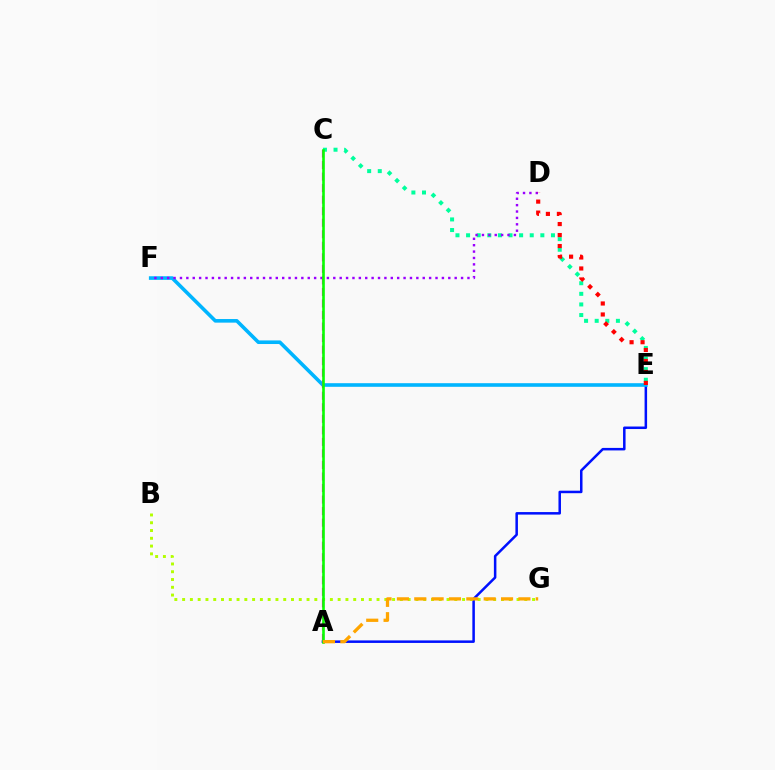{('A', 'E'): [{'color': '#0010ff', 'line_style': 'solid', 'thickness': 1.81}], ('E', 'F'): [{'color': '#00b5ff', 'line_style': 'solid', 'thickness': 2.6}], ('C', 'E'): [{'color': '#00ff9d', 'line_style': 'dotted', 'thickness': 2.88}], ('D', 'F'): [{'color': '#9b00ff', 'line_style': 'dotted', 'thickness': 1.74}], ('B', 'G'): [{'color': '#b3ff00', 'line_style': 'dotted', 'thickness': 2.11}], ('A', 'C'): [{'color': '#ff00bd', 'line_style': 'dashed', 'thickness': 1.57}, {'color': '#08ff00', 'line_style': 'solid', 'thickness': 1.88}], ('A', 'G'): [{'color': '#ffa500', 'line_style': 'dashed', 'thickness': 2.36}], ('D', 'E'): [{'color': '#ff0000', 'line_style': 'dotted', 'thickness': 2.99}]}